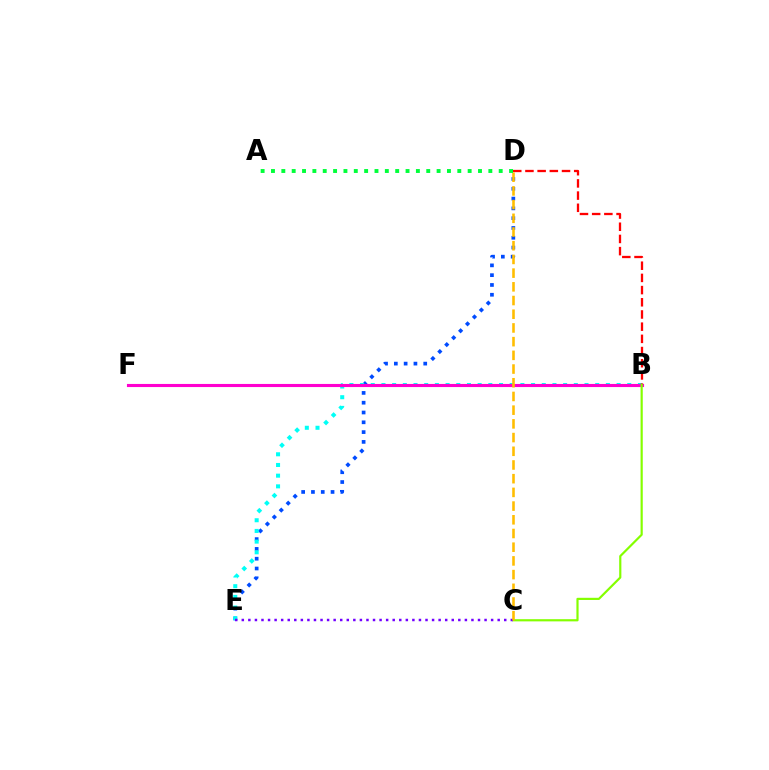{('D', 'E'): [{'color': '#004bff', 'line_style': 'dotted', 'thickness': 2.66}], ('B', 'E'): [{'color': '#00fff6', 'line_style': 'dotted', 'thickness': 2.9}], ('B', 'F'): [{'color': '#ff00cf', 'line_style': 'solid', 'thickness': 2.24}], ('B', 'D'): [{'color': '#ff0000', 'line_style': 'dashed', 'thickness': 1.66}], ('B', 'C'): [{'color': '#84ff00', 'line_style': 'solid', 'thickness': 1.57}], ('C', 'E'): [{'color': '#7200ff', 'line_style': 'dotted', 'thickness': 1.78}], ('C', 'D'): [{'color': '#ffbd00', 'line_style': 'dashed', 'thickness': 1.86}], ('A', 'D'): [{'color': '#00ff39', 'line_style': 'dotted', 'thickness': 2.81}]}